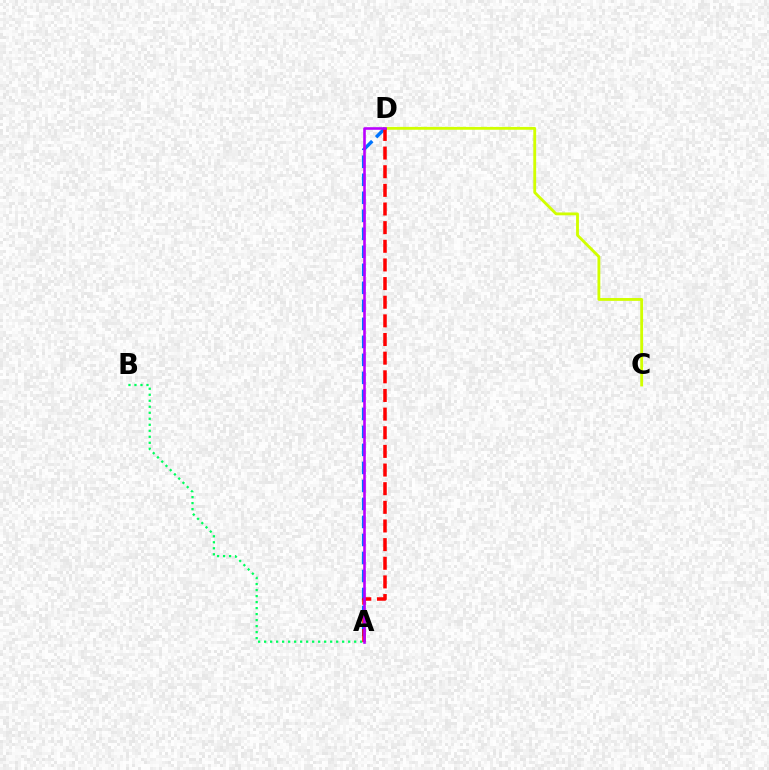{('C', 'D'): [{'color': '#d1ff00', 'line_style': 'solid', 'thickness': 2.05}], ('A', 'B'): [{'color': '#00ff5c', 'line_style': 'dotted', 'thickness': 1.63}], ('A', 'D'): [{'color': '#0074ff', 'line_style': 'dashed', 'thickness': 2.45}, {'color': '#ff0000', 'line_style': 'dashed', 'thickness': 2.53}, {'color': '#b900ff', 'line_style': 'solid', 'thickness': 1.87}]}